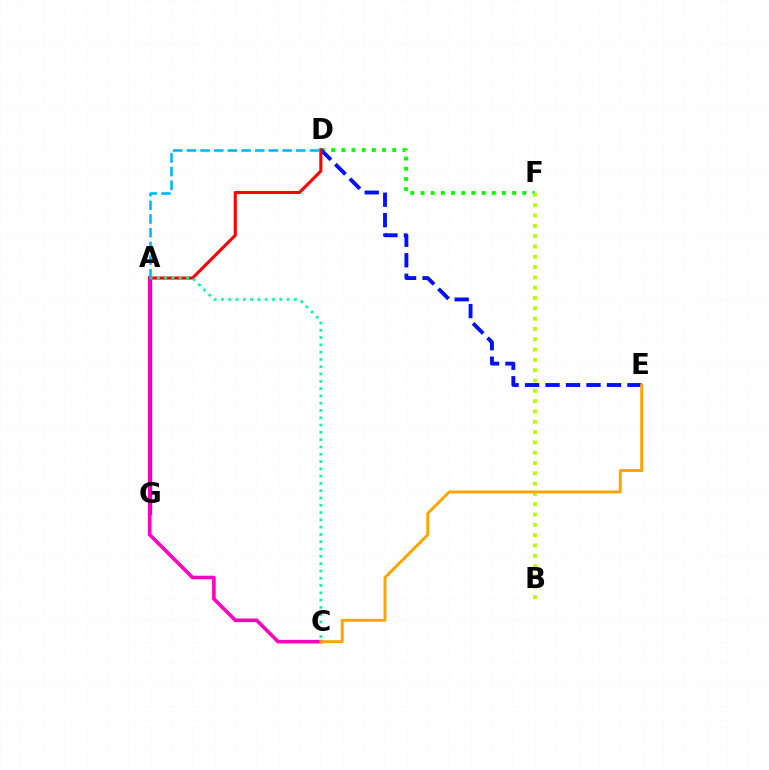{('A', 'G'): [{'color': '#9b00ff', 'line_style': 'solid', 'thickness': 2.41}], ('A', 'C'): [{'color': '#ff00bd', 'line_style': 'solid', 'thickness': 2.6}, {'color': '#00ff9d', 'line_style': 'dotted', 'thickness': 1.98}], ('D', 'F'): [{'color': '#08ff00', 'line_style': 'dotted', 'thickness': 2.77}], ('D', 'E'): [{'color': '#0010ff', 'line_style': 'dashed', 'thickness': 2.78}], ('B', 'F'): [{'color': '#b3ff00', 'line_style': 'dotted', 'thickness': 2.8}], ('A', 'D'): [{'color': '#ff0000', 'line_style': 'solid', 'thickness': 2.23}, {'color': '#00b5ff', 'line_style': 'dashed', 'thickness': 1.86}], ('C', 'E'): [{'color': '#ffa500', 'line_style': 'solid', 'thickness': 2.13}]}